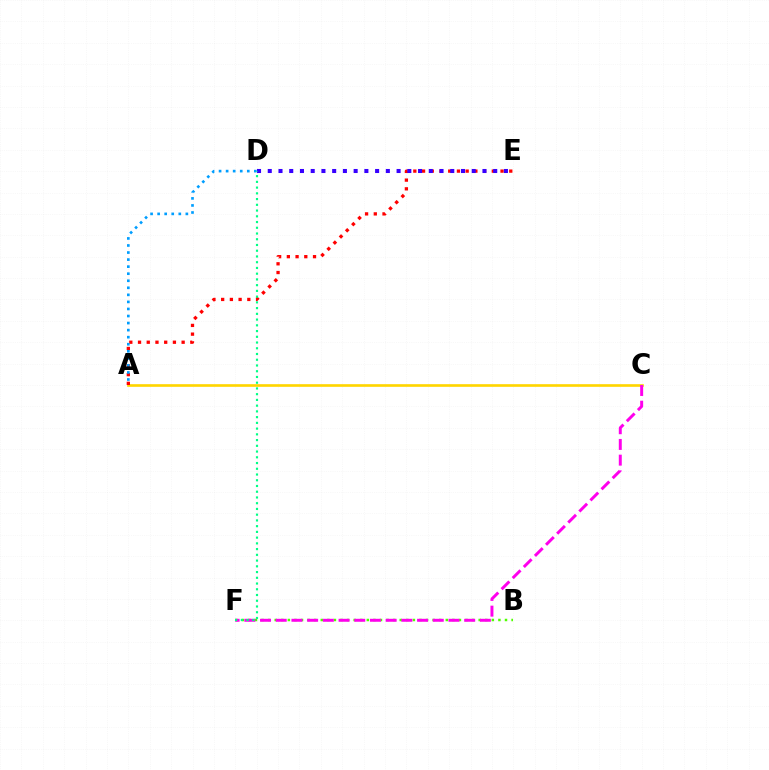{('B', 'F'): [{'color': '#4fff00', 'line_style': 'dotted', 'thickness': 1.79}], ('A', 'C'): [{'color': '#ffd500', 'line_style': 'solid', 'thickness': 1.91}], ('C', 'F'): [{'color': '#ff00ed', 'line_style': 'dashed', 'thickness': 2.13}], ('A', 'E'): [{'color': '#ff0000', 'line_style': 'dotted', 'thickness': 2.37}], ('A', 'D'): [{'color': '#009eff', 'line_style': 'dotted', 'thickness': 1.92}], ('D', 'E'): [{'color': '#3700ff', 'line_style': 'dotted', 'thickness': 2.92}], ('D', 'F'): [{'color': '#00ff86', 'line_style': 'dotted', 'thickness': 1.56}]}